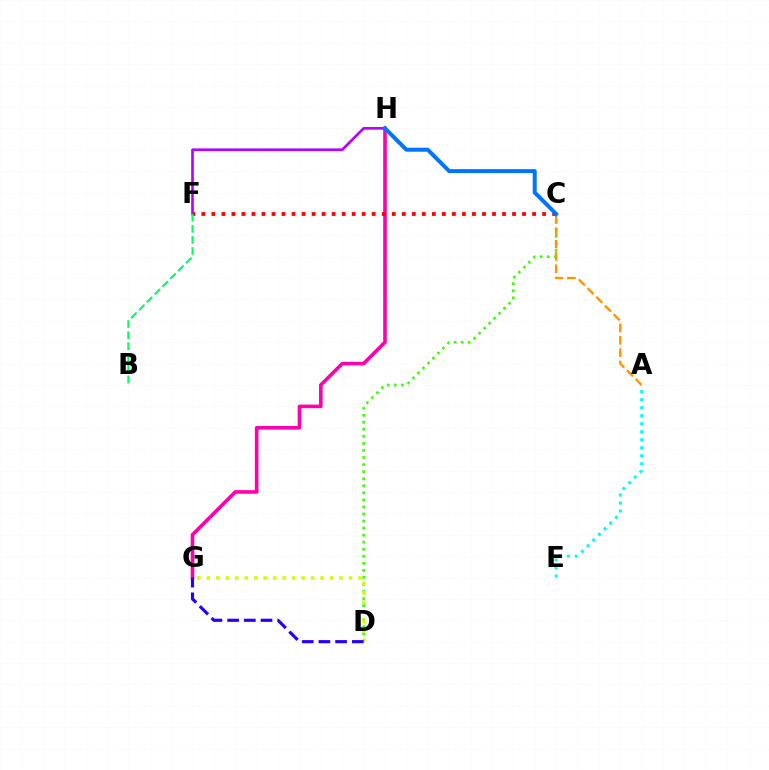{('F', 'H'): [{'color': '#b900ff', 'line_style': 'solid', 'thickness': 1.91}], ('G', 'H'): [{'color': '#ff00ac', 'line_style': 'solid', 'thickness': 2.59}], ('C', 'D'): [{'color': '#3dff00', 'line_style': 'dotted', 'thickness': 1.92}], ('D', 'G'): [{'color': '#d1ff00', 'line_style': 'dotted', 'thickness': 2.57}, {'color': '#2500ff', 'line_style': 'dashed', 'thickness': 2.27}], ('A', 'E'): [{'color': '#00fff6', 'line_style': 'dotted', 'thickness': 2.18}], ('C', 'F'): [{'color': '#ff0000', 'line_style': 'dotted', 'thickness': 2.72}], ('A', 'C'): [{'color': '#ff9400', 'line_style': 'dashed', 'thickness': 1.67}], ('B', 'F'): [{'color': '#00ff5c', 'line_style': 'dashed', 'thickness': 1.5}], ('C', 'H'): [{'color': '#0074ff', 'line_style': 'solid', 'thickness': 2.87}]}